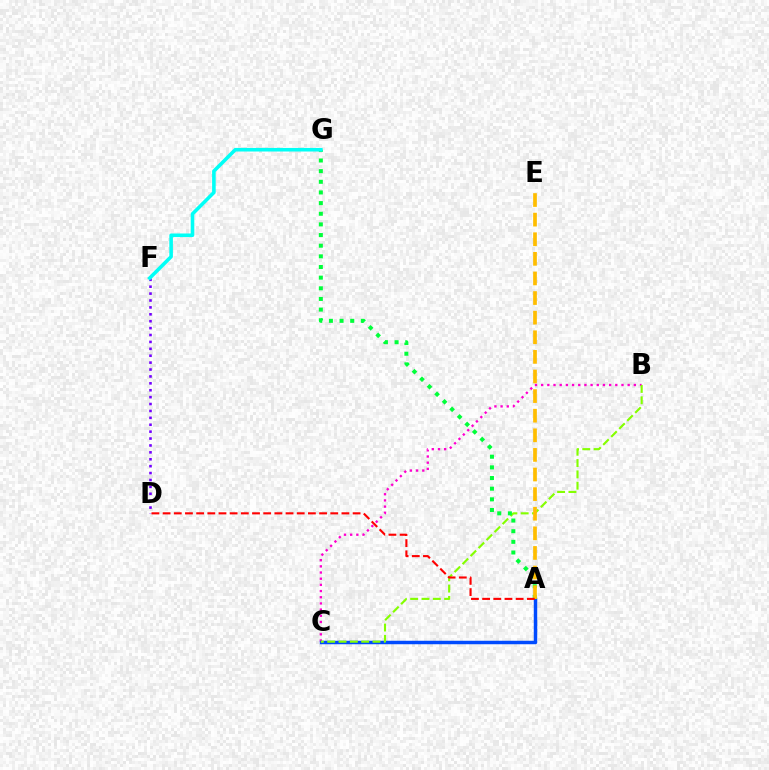{('B', 'C'): [{'color': '#ff00cf', 'line_style': 'dotted', 'thickness': 1.68}, {'color': '#84ff00', 'line_style': 'dashed', 'thickness': 1.54}], ('A', 'C'): [{'color': '#004bff', 'line_style': 'solid', 'thickness': 2.5}], ('A', 'G'): [{'color': '#00ff39', 'line_style': 'dotted', 'thickness': 2.89}], ('A', 'E'): [{'color': '#ffbd00', 'line_style': 'dashed', 'thickness': 2.66}], ('D', 'F'): [{'color': '#7200ff', 'line_style': 'dotted', 'thickness': 1.88}], ('A', 'D'): [{'color': '#ff0000', 'line_style': 'dashed', 'thickness': 1.52}], ('F', 'G'): [{'color': '#00fff6', 'line_style': 'solid', 'thickness': 2.58}]}